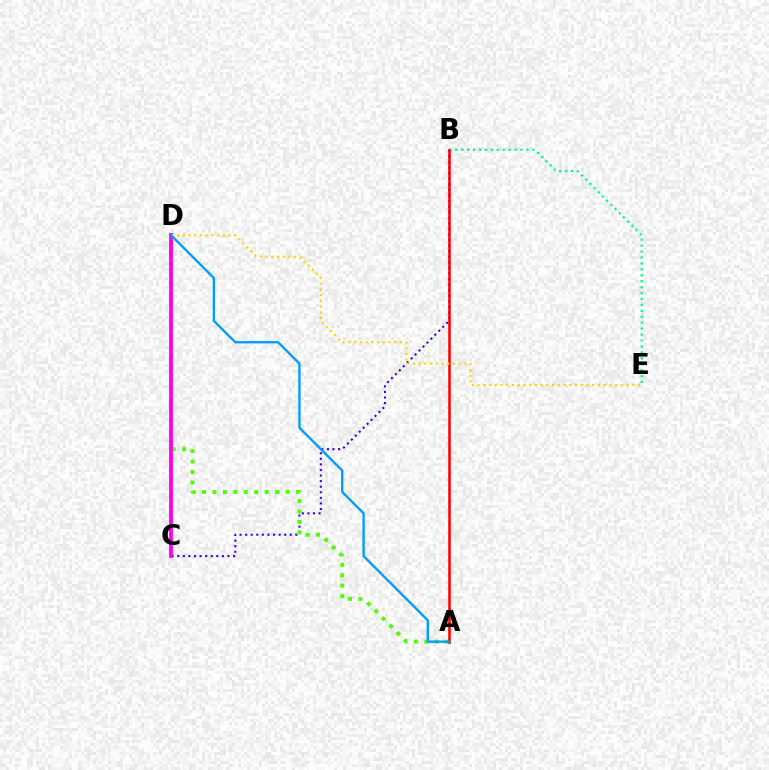{('B', 'C'): [{'color': '#3700ff', 'line_style': 'dotted', 'thickness': 1.52}], ('B', 'E'): [{'color': '#00ff86', 'line_style': 'dotted', 'thickness': 1.61}], ('A', 'D'): [{'color': '#4fff00', 'line_style': 'dotted', 'thickness': 2.84}, {'color': '#009eff', 'line_style': 'solid', 'thickness': 1.71}], ('A', 'B'): [{'color': '#ff0000', 'line_style': 'solid', 'thickness': 1.85}], ('C', 'D'): [{'color': '#ff00ed', 'line_style': 'solid', 'thickness': 2.73}], ('D', 'E'): [{'color': '#ffd500', 'line_style': 'dotted', 'thickness': 1.56}]}